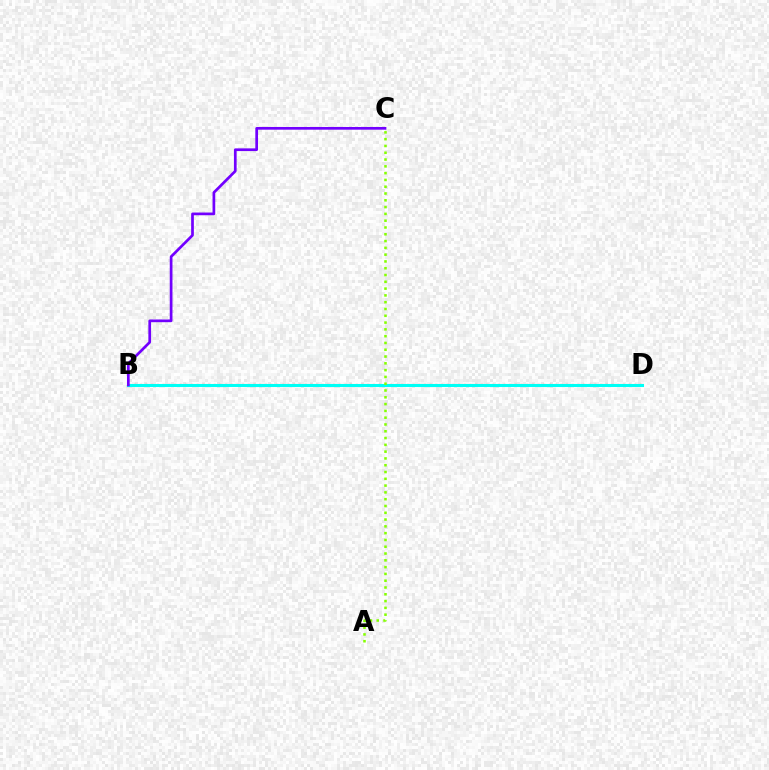{('B', 'D'): [{'color': '#ff0000', 'line_style': 'dotted', 'thickness': 1.54}, {'color': '#00fff6', 'line_style': 'solid', 'thickness': 2.2}], ('A', 'C'): [{'color': '#84ff00', 'line_style': 'dotted', 'thickness': 1.85}], ('B', 'C'): [{'color': '#7200ff', 'line_style': 'solid', 'thickness': 1.95}]}